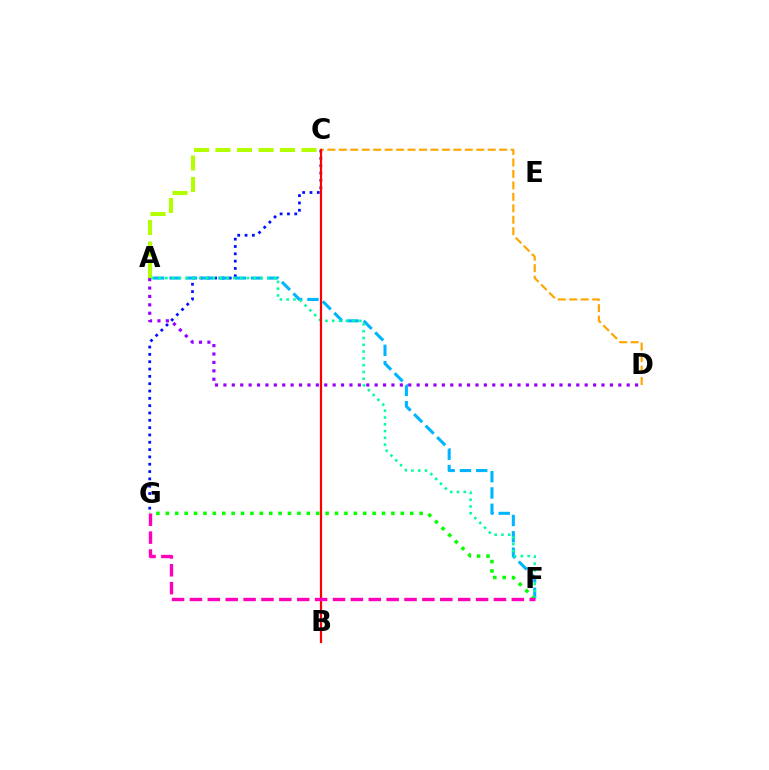{('C', 'G'): [{'color': '#0010ff', 'line_style': 'dotted', 'thickness': 1.99}], ('C', 'D'): [{'color': '#ffa500', 'line_style': 'dashed', 'thickness': 1.56}], ('A', 'C'): [{'color': '#b3ff00', 'line_style': 'dashed', 'thickness': 2.92}], ('A', 'F'): [{'color': '#00b5ff', 'line_style': 'dashed', 'thickness': 2.22}, {'color': '#00ff9d', 'line_style': 'dotted', 'thickness': 1.85}], ('F', 'G'): [{'color': '#08ff00', 'line_style': 'dotted', 'thickness': 2.55}, {'color': '#ff00bd', 'line_style': 'dashed', 'thickness': 2.43}], ('A', 'D'): [{'color': '#9b00ff', 'line_style': 'dotted', 'thickness': 2.28}], ('B', 'C'): [{'color': '#ff0000', 'line_style': 'solid', 'thickness': 1.6}]}